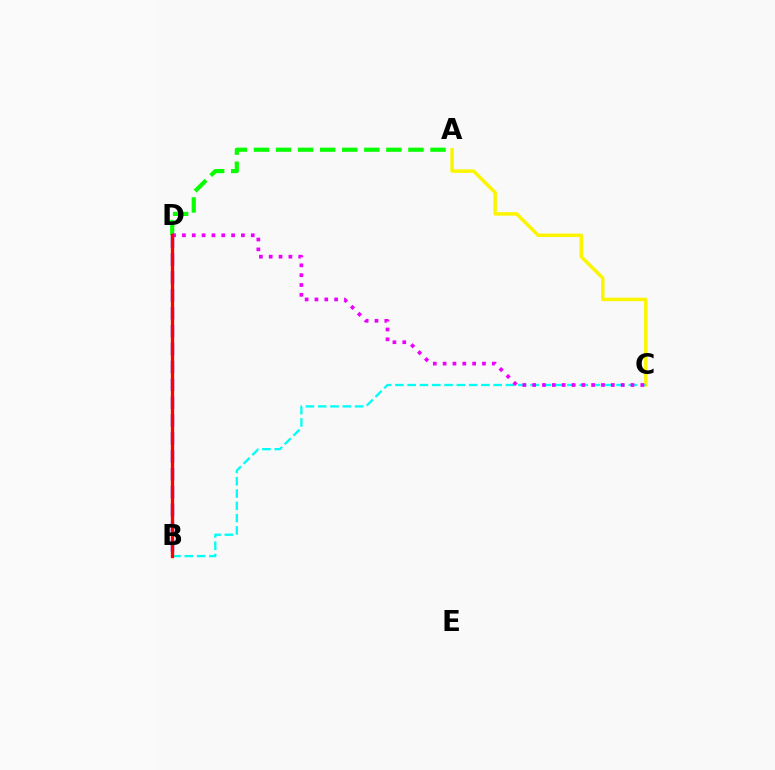{('A', 'D'): [{'color': '#08ff00', 'line_style': 'dashed', 'thickness': 3.0}], ('A', 'C'): [{'color': '#fcf500', 'line_style': 'solid', 'thickness': 2.51}], ('B', 'D'): [{'color': '#0010ff', 'line_style': 'dashed', 'thickness': 2.43}, {'color': '#ff0000', 'line_style': 'solid', 'thickness': 2.39}], ('B', 'C'): [{'color': '#00fff6', 'line_style': 'dashed', 'thickness': 1.67}], ('C', 'D'): [{'color': '#ee00ff', 'line_style': 'dotted', 'thickness': 2.67}]}